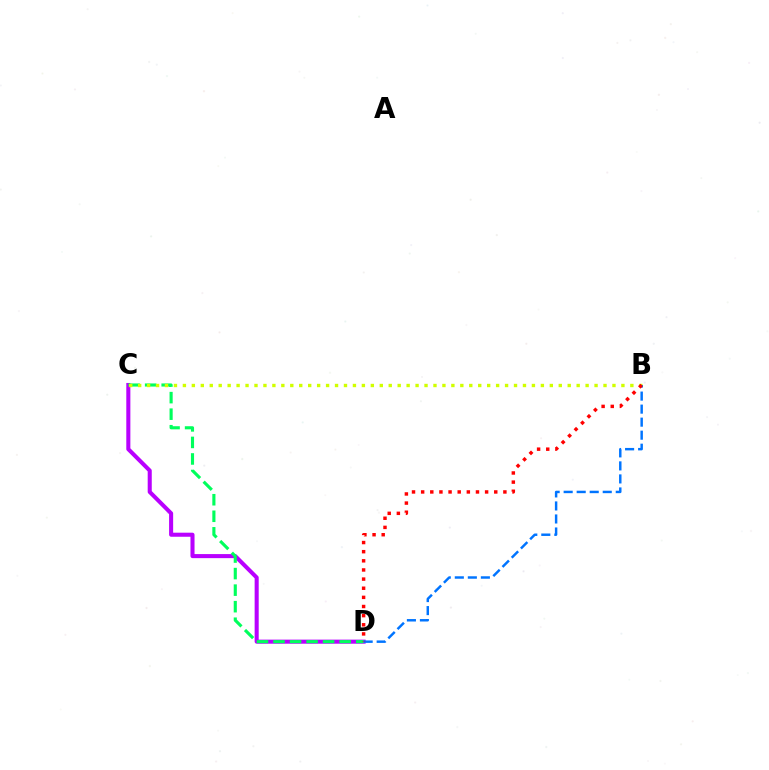{('C', 'D'): [{'color': '#b900ff', 'line_style': 'solid', 'thickness': 2.92}, {'color': '#00ff5c', 'line_style': 'dashed', 'thickness': 2.25}], ('B', 'C'): [{'color': '#d1ff00', 'line_style': 'dotted', 'thickness': 2.43}], ('B', 'D'): [{'color': '#0074ff', 'line_style': 'dashed', 'thickness': 1.77}, {'color': '#ff0000', 'line_style': 'dotted', 'thickness': 2.48}]}